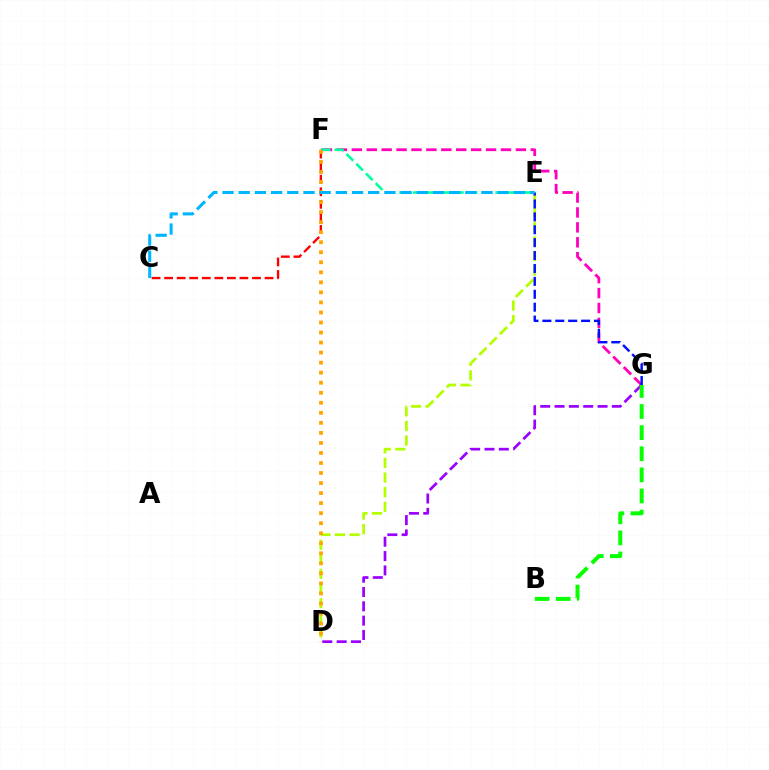{('F', 'G'): [{'color': '#ff00bd', 'line_style': 'dashed', 'thickness': 2.03}], ('E', 'F'): [{'color': '#00ff9d', 'line_style': 'dashed', 'thickness': 1.87}], ('D', 'E'): [{'color': '#b3ff00', 'line_style': 'dashed', 'thickness': 1.98}], ('C', 'F'): [{'color': '#ff0000', 'line_style': 'dashed', 'thickness': 1.71}], ('D', 'F'): [{'color': '#ffa500', 'line_style': 'dotted', 'thickness': 2.73}], ('D', 'G'): [{'color': '#9b00ff', 'line_style': 'dashed', 'thickness': 1.95}], ('E', 'G'): [{'color': '#0010ff', 'line_style': 'dashed', 'thickness': 1.75}], ('B', 'G'): [{'color': '#08ff00', 'line_style': 'dashed', 'thickness': 2.87}], ('C', 'E'): [{'color': '#00b5ff', 'line_style': 'dashed', 'thickness': 2.2}]}